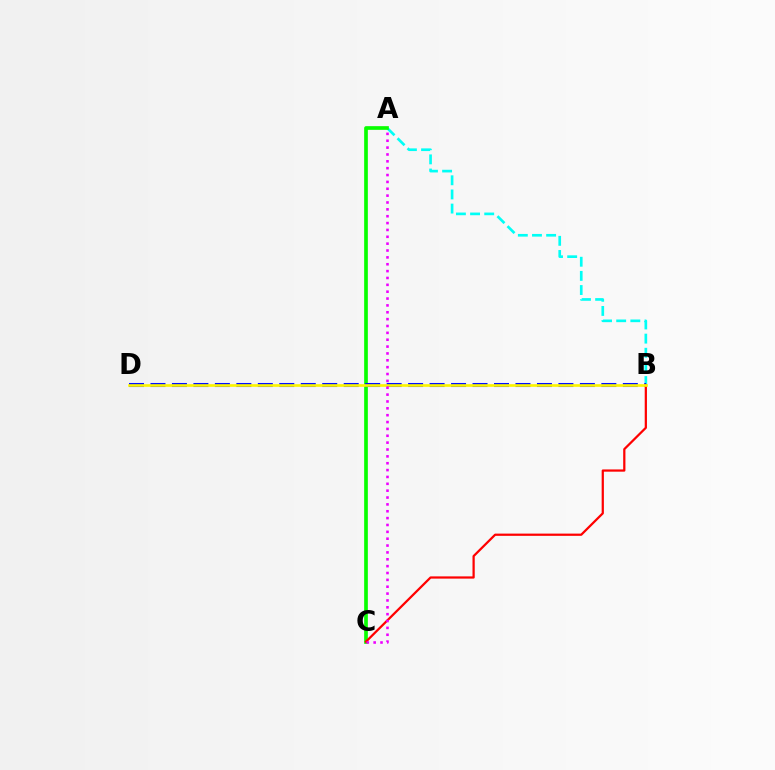{('A', 'B'): [{'color': '#00fff6', 'line_style': 'dashed', 'thickness': 1.92}], ('A', 'C'): [{'color': '#08ff00', 'line_style': 'solid', 'thickness': 2.66}, {'color': '#ee00ff', 'line_style': 'dotted', 'thickness': 1.86}], ('B', 'D'): [{'color': '#0010ff', 'line_style': 'dashed', 'thickness': 2.92}, {'color': '#fcf500', 'line_style': 'solid', 'thickness': 1.9}], ('B', 'C'): [{'color': '#ff0000', 'line_style': 'solid', 'thickness': 1.61}]}